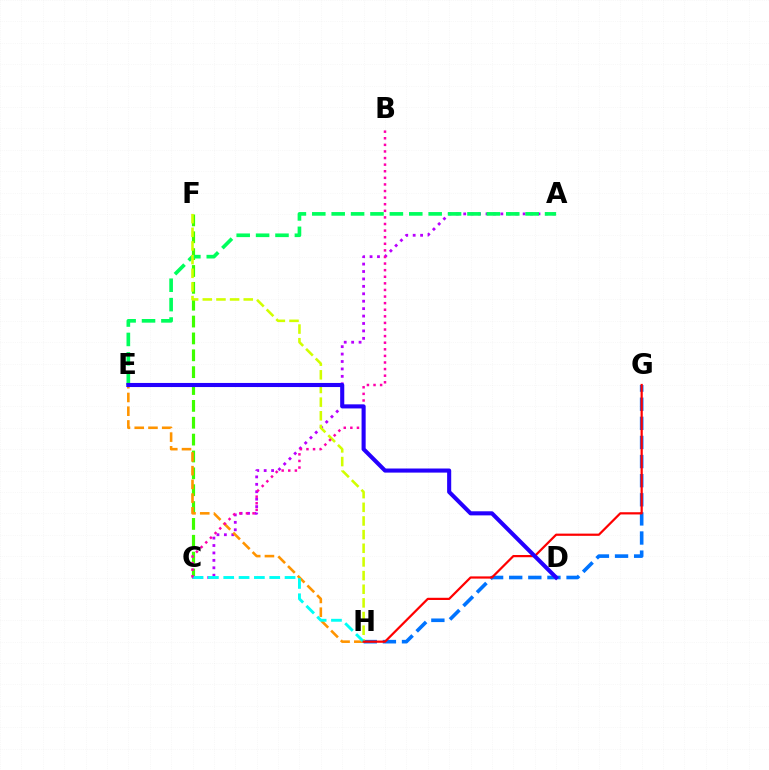{('G', 'H'): [{'color': '#0074ff', 'line_style': 'dashed', 'thickness': 2.6}, {'color': '#ff0000', 'line_style': 'solid', 'thickness': 1.6}], ('C', 'F'): [{'color': '#3dff00', 'line_style': 'dashed', 'thickness': 2.29}], ('A', 'C'): [{'color': '#b900ff', 'line_style': 'dotted', 'thickness': 2.02}], ('A', 'E'): [{'color': '#00ff5c', 'line_style': 'dashed', 'thickness': 2.64}], ('F', 'H'): [{'color': '#d1ff00', 'line_style': 'dashed', 'thickness': 1.86}], ('E', 'H'): [{'color': '#ff9400', 'line_style': 'dashed', 'thickness': 1.87}], ('C', 'H'): [{'color': '#00fff6', 'line_style': 'dashed', 'thickness': 2.08}], ('B', 'C'): [{'color': '#ff00ac', 'line_style': 'dotted', 'thickness': 1.79}], ('D', 'E'): [{'color': '#2500ff', 'line_style': 'solid', 'thickness': 2.95}]}